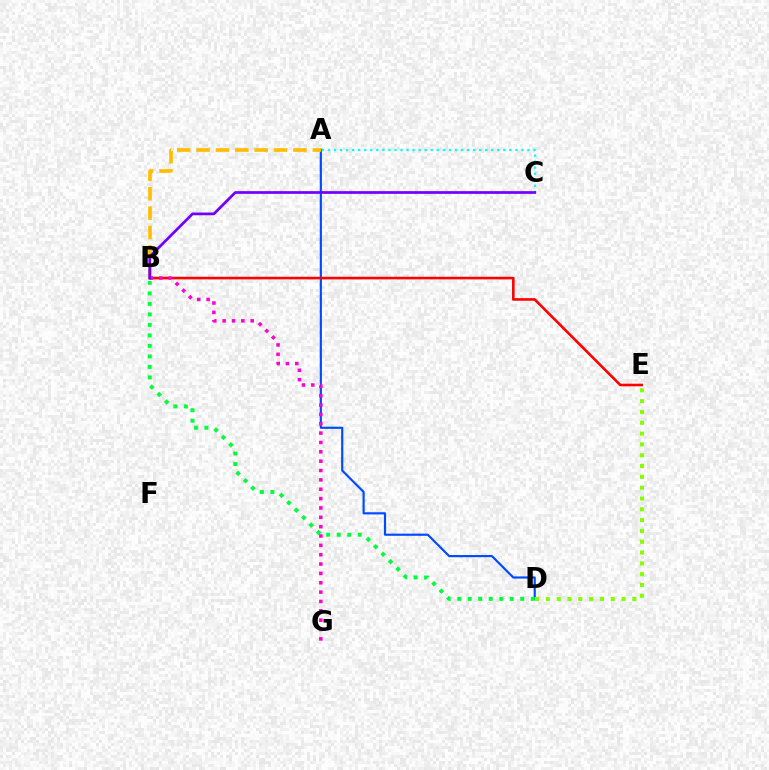{('A', 'D'): [{'color': '#004bff', 'line_style': 'solid', 'thickness': 1.56}], ('A', 'C'): [{'color': '#00fff6', 'line_style': 'dotted', 'thickness': 1.64}], ('B', 'D'): [{'color': '#00ff39', 'line_style': 'dotted', 'thickness': 2.85}], ('B', 'E'): [{'color': '#ff0000', 'line_style': 'solid', 'thickness': 1.87}], ('D', 'E'): [{'color': '#84ff00', 'line_style': 'dotted', 'thickness': 2.94}], ('A', 'B'): [{'color': '#ffbd00', 'line_style': 'dashed', 'thickness': 2.63}], ('B', 'G'): [{'color': '#ff00cf', 'line_style': 'dotted', 'thickness': 2.54}], ('B', 'C'): [{'color': '#7200ff', 'line_style': 'solid', 'thickness': 1.96}]}